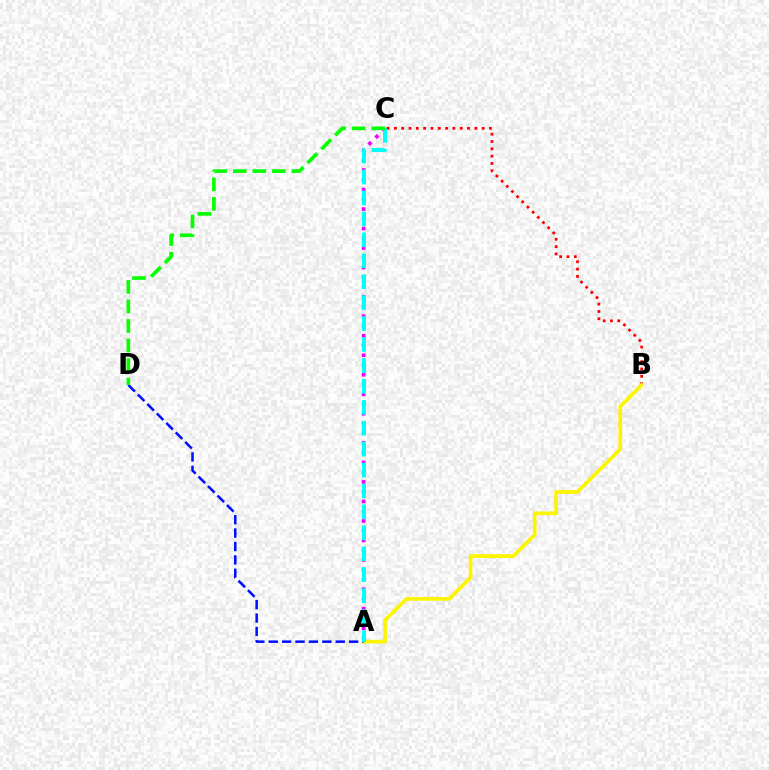{('B', 'C'): [{'color': '#ff0000', 'line_style': 'dotted', 'thickness': 1.99}], ('A', 'B'): [{'color': '#fcf500', 'line_style': 'solid', 'thickness': 2.66}], ('A', 'C'): [{'color': '#ee00ff', 'line_style': 'dotted', 'thickness': 2.65}, {'color': '#00fff6', 'line_style': 'dashed', 'thickness': 2.84}], ('A', 'D'): [{'color': '#0010ff', 'line_style': 'dashed', 'thickness': 1.82}], ('C', 'D'): [{'color': '#08ff00', 'line_style': 'dashed', 'thickness': 2.65}]}